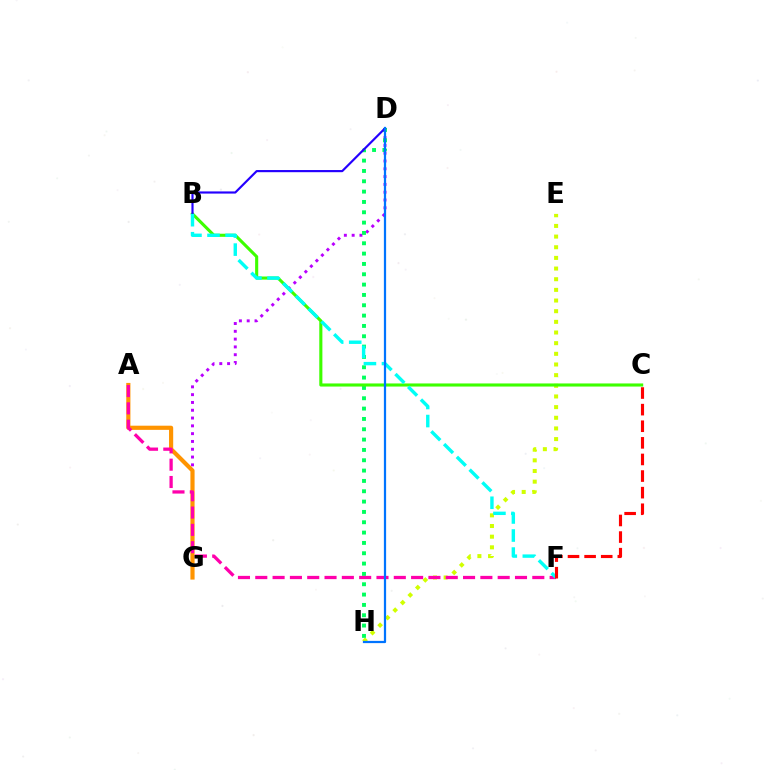{('E', 'H'): [{'color': '#d1ff00', 'line_style': 'dotted', 'thickness': 2.9}], ('D', 'G'): [{'color': '#b900ff', 'line_style': 'dotted', 'thickness': 2.12}], ('D', 'H'): [{'color': '#00ff5c', 'line_style': 'dotted', 'thickness': 2.81}, {'color': '#0074ff', 'line_style': 'solid', 'thickness': 1.61}], ('A', 'G'): [{'color': '#ff9400', 'line_style': 'solid', 'thickness': 3.0}], ('B', 'C'): [{'color': '#3dff00', 'line_style': 'solid', 'thickness': 2.23}], ('A', 'F'): [{'color': '#ff00ac', 'line_style': 'dashed', 'thickness': 2.35}], ('B', 'D'): [{'color': '#2500ff', 'line_style': 'solid', 'thickness': 1.56}], ('B', 'F'): [{'color': '#00fff6', 'line_style': 'dashed', 'thickness': 2.45}], ('C', 'F'): [{'color': '#ff0000', 'line_style': 'dashed', 'thickness': 2.26}]}